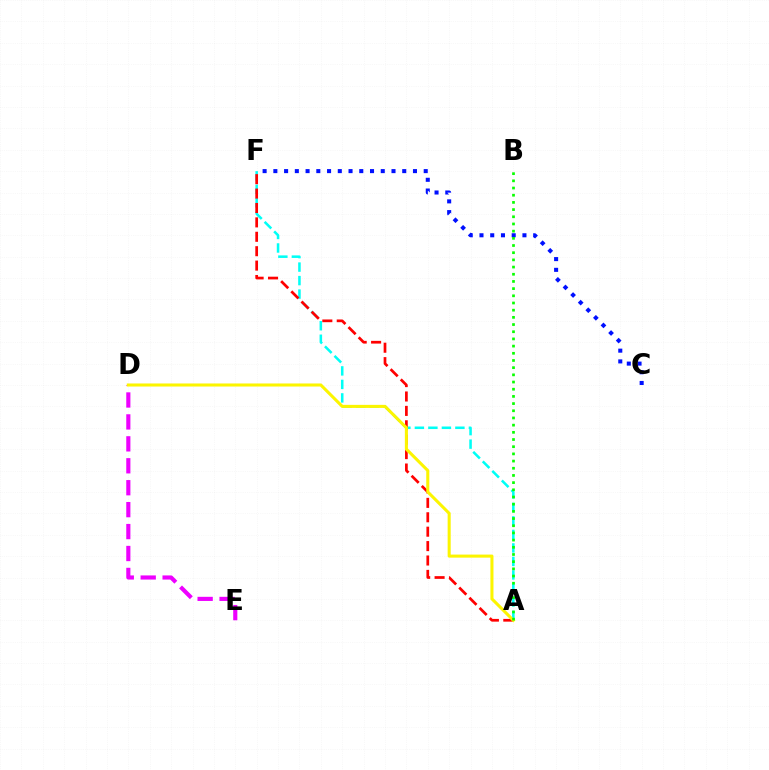{('D', 'E'): [{'color': '#ee00ff', 'line_style': 'dashed', 'thickness': 2.98}], ('A', 'F'): [{'color': '#00fff6', 'line_style': 'dashed', 'thickness': 1.83}, {'color': '#ff0000', 'line_style': 'dashed', 'thickness': 1.96}], ('C', 'F'): [{'color': '#0010ff', 'line_style': 'dotted', 'thickness': 2.92}], ('A', 'D'): [{'color': '#fcf500', 'line_style': 'solid', 'thickness': 2.2}], ('A', 'B'): [{'color': '#08ff00', 'line_style': 'dotted', 'thickness': 1.95}]}